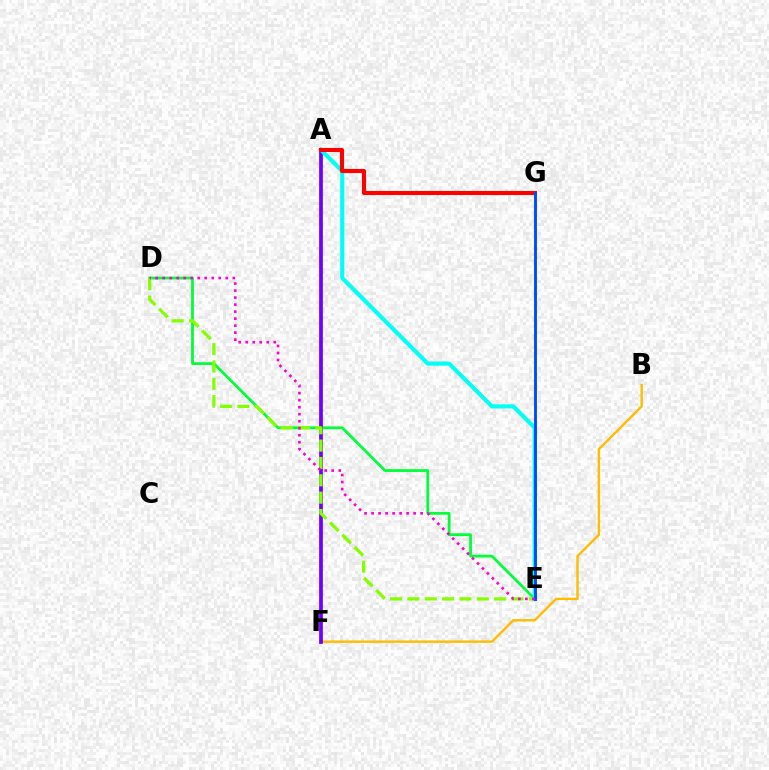{('D', 'E'): [{'color': '#00ff39', 'line_style': 'solid', 'thickness': 2.0}, {'color': '#84ff00', 'line_style': 'dashed', 'thickness': 2.36}, {'color': '#ff00cf', 'line_style': 'dotted', 'thickness': 1.9}], ('B', 'F'): [{'color': '#ffbd00', 'line_style': 'solid', 'thickness': 1.74}], ('A', 'F'): [{'color': '#7200ff', 'line_style': 'solid', 'thickness': 2.7}], ('A', 'E'): [{'color': '#00fff6', 'line_style': 'solid', 'thickness': 2.96}], ('A', 'G'): [{'color': '#ff0000', 'line_style': 'solid', 'thickness': 2.95}], ('E', 'G'): [{'color': '#004bff', 'line_style': 'solid', 'thickness': 2.08}]}